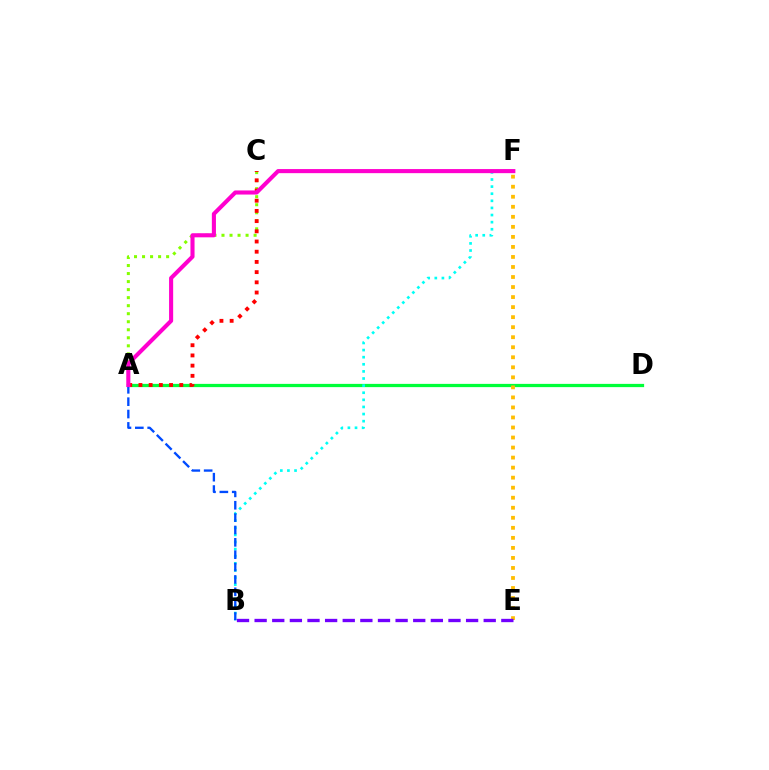{('A', 'D'): [{'color': '#00ff39', 'line_style': 'solid', 'thickness': 2.34}], ('B', 'F'): [{'color': '#00fff6', 'line_style': 'dotted', 'thickness': 1.93}], ('E', 'F'): [{'color': '#ffbd00', 'line_style': 'dotted', 'thickness': 2.73}], ('A', 'B'): [{'color': '#004bff', 'line_style': 'dashed', 'thickness': 1.68}], ('A', 'C'): [{'color': '#84ff00', 'line_style': 'dotted', 'thickness': 2.18}, {'color': '#ff0000', 'line_style': 'dotted', 'thickness': 2.77}], ('B', 'E'): [{'color': '#7200ff', 'line_style': 'dashed', 'thickness': 2.39}], ('A', 'F'): [{'color': '#ff00cf', 'line_style': 'solid', 'thickness': 2.95}]}